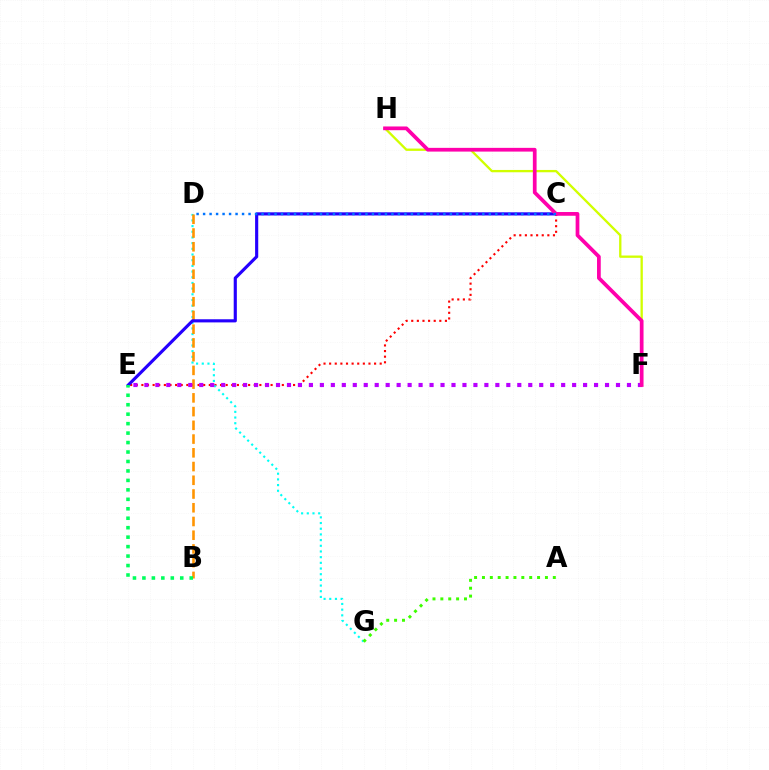{('C', 'E'): [{'color': '#ff0000', 'line_style': 'dotted', 'thickness': 1.53}, {'color': '#2500ff', 'line_style': 'solid', 'thickness': 2.26}], ('D', 'G'): [{'color': '#00fff6', 'line_style': 'dotted', 'thickness': 1.54}], ('B', 'D'): [{'color': '#ff9400', 'line_style': 'dashed', 'thickness': 1.87}], ('E', 'F'): [{'color': '#b900ff', 'line_style': 'dotted', 'thickness': 2.98}], ('F', 'H'): [{'color': '#d1ff00', 'line_style': 'solid', 'thickness': 1.67}, {'color': '#ff00ac', 'line_style': 'solid', 'thickness': 2.69}], ('C', 'D'): [{'color': '#0074ff', 'line_style': 'dotted', 'thickness': 1.76}], ('A', 'G'): [{'color': '#3dff00', 'line_style': 'dotted', 'thickness': 2.14}], ('B', 'E'): [{'color': '#00ff5c', 'line_style': 'dotted', 'thickness': 2.57}]}